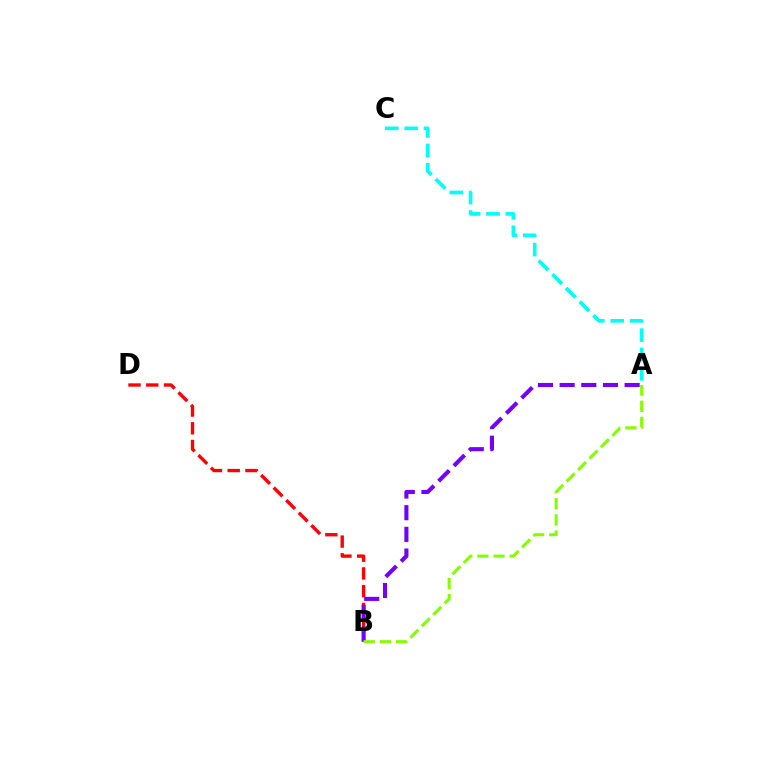{('B', 'D'): [{'color': '#ff0000', 'line_style': 'dashed', 'thickness': 2.41}], ('A', 'B'): [{'color': '#7200ff', 'line_style': 'dashed', 'thickness': 2.94}, {'color': '#84ff00', 'line_style': 'dashed', 'thickness': 2.2}], ('A', 'C'): [{'color': '#00fff6', 'line_style': 'dashed', 'thickness': 2.63}]}